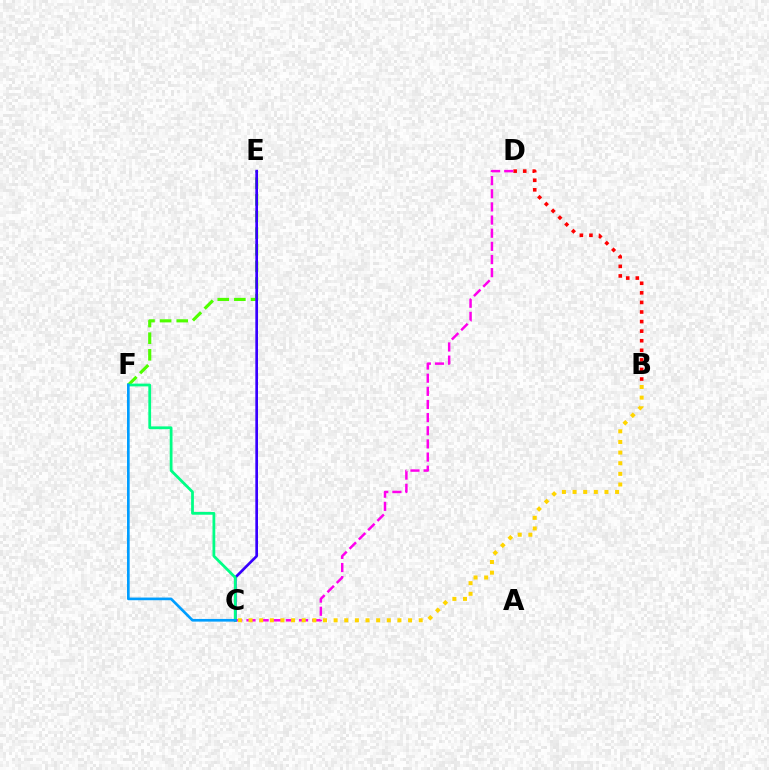{('B', 'D'): [{'color': '#ff0000', 'line_style': 'dotted', 'thickness': 2.6}], ('C', 'D'): [{'color': '#ff00ed', 'line_style': 'dashed', 'thickness': 1.79}], ('E', 'F'): [{'color': '#4fff00', 'line_style': 'dashed', 'thickness': 2.26}], ('C', 'E'): [{'color': '#3700ff', 'line_style': 'solid', 'thickness': 1.93}], ('C', 'F'): [{'color': '#00ff86', 'line_style': 'solid', 'thickness': 2.0}, {'color': '#009eff', 'line_style': 'solid', 'thickness': 1.92}], ('B', 'C'): [{'color': '#ffd500', 'line_style': 'dotted', 'thickness': 2.89}]}